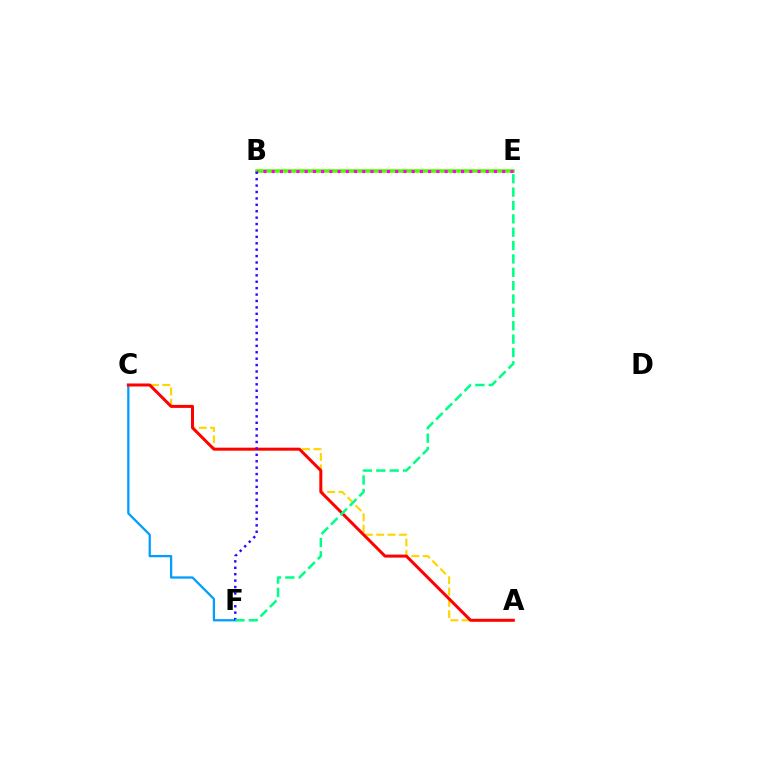{('B', 'E'): [{'color': '#4fff00', 'line_style': 'solid', 'thickness': 2.59}, {'color': '#ff00ed', 'line_style': 'dotted', 'thickness': 2.24}], ('C', 'F'): [{'color': '#009eff', 'line_style': 'solid', 'thickness': 1.63}], ('A', 'C'): [{'color': '#ffd500', 'line_style': 'dashed', 'thickness': 1.54}, {'color': '#ff0000', 'line_style': 'solid', 'thickness': 2.16}], ('B', 'F'): [{'color': '#3700ff', 'line_style': 'dotted', 'thickness': 1.74}], ('E', 'F'): [{'color': '#00ff86', 'line_style': 'dashed', 'thickness': 1.82}]}